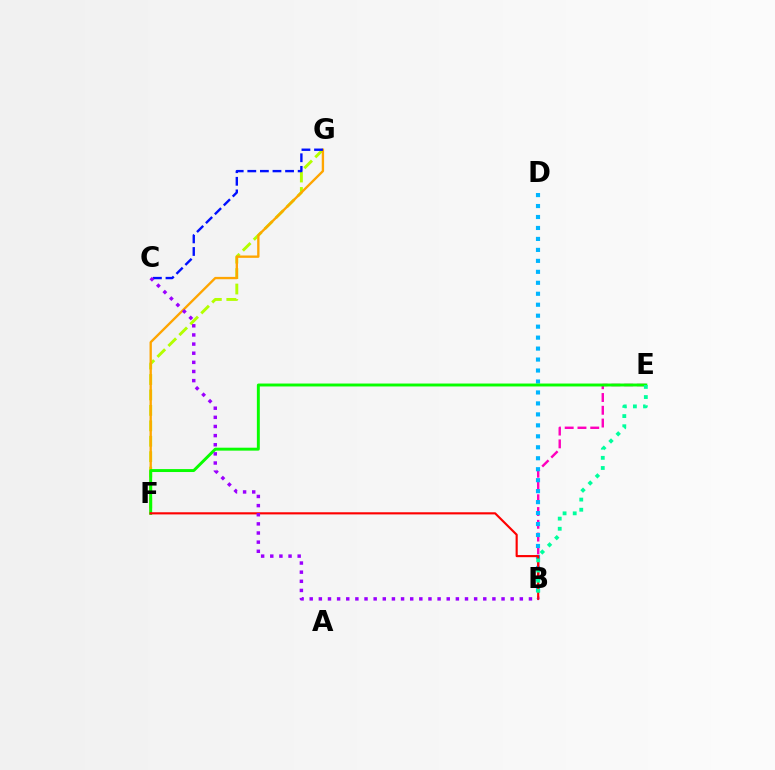{('F', 'G'): [{'color': '#b3ff00', 'line_style': 'dashed', 'thickness': 2.1}, {'color': '#ffa500', 'line_style': 'solid', 'thickness': 1.69}], ('B', 'E'): [{'color': '#ff00bd', 'line_style': 'dashed', 'thickness': 1.74}, {'color': '#00ff9d', 'line_style': 'dotted', 'thickness': 2.76}], ('B', 'D'): [{'color': '#00b5ff', 'line_style': 'dotted', 'thickness': 2.98}], ('C', 'G'): [{'color': '#0010ff', 'line_style': 'dashed', 'thickness': 1.71}], ('E', 'F'): [{'color': '#08ff00', 'line_style': 'solid', 'thickness': 2.11}], ('B', 'F'): [{'color': '#ff0000', 'line_style': 'solid', 'thickness': 1.54}], ('B', 'C'): [{'color': '#9b00ff', 'line_style': 'dotted', 'thickness': 2.48}]}